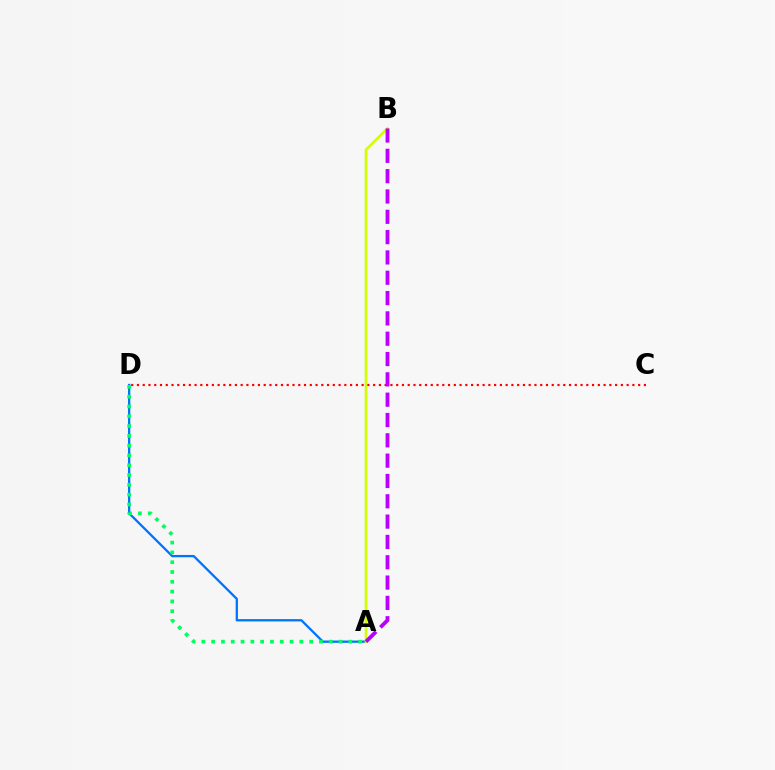{('A', 'D'): [{'color': '#0074ff', 'line_style': 'solid', 'thickness': 1.65}, {'color': '#00ff5c', 'line_style': 'dotted', 'thickness': 2.66}], ('A', 'B'): [{'color': '#d1ff00', 'line_style': 'solid', 'thickness': 1.87}, {'color': '#b900ff', 'line_style': 'dashed', 'thickness': 2.76}], ('C', 'D'): [{'color': '#ff0000', 'line_style': 'dotted', 'thickness': 1.57}]}